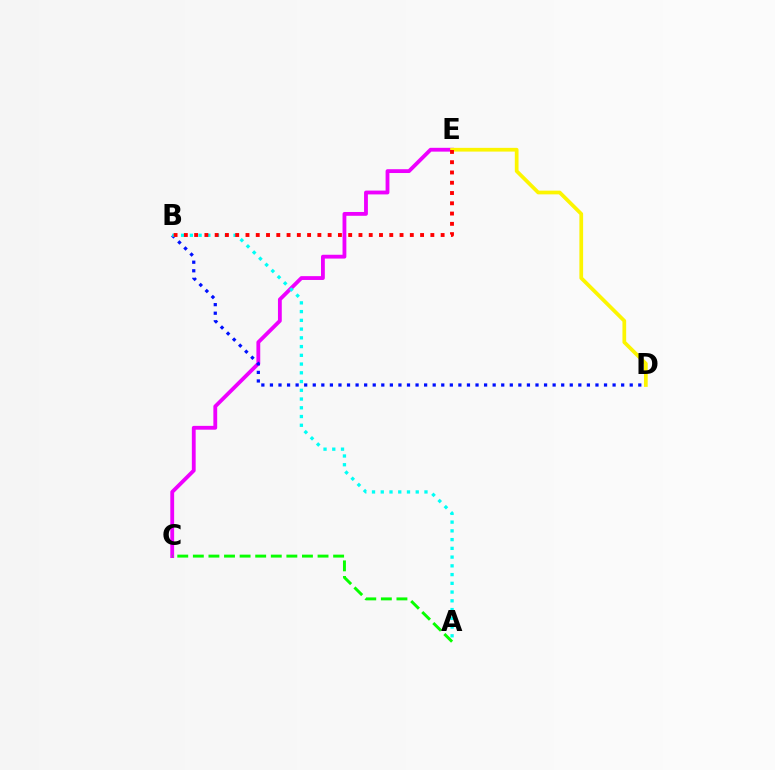{('C', 'E'): [{'color': '#ee00ff', 'line_style': 'solid', 'thickness': 2.75}], ('A', 'C'): [{'color': '#08ff00', 'line_style': 'dashed', 'thickness': 2.12}], ('B', 'D'): [{'color': '#0010ff', 'line_style': 'dotted', 'thickness': 2.33}], ('A', 'B'): [{'color': '#00fff6', 'line_style': 'dotted', 'thickness': 2.38}], ('D', 'E'): [{'color': '#fcf500', 'line_style': 'solid', 'thickness': 2.68}], ('B', 'E'): [{'color': '#ff0000', 'line_style': 'dotted', 'thickness': 2.79}]}